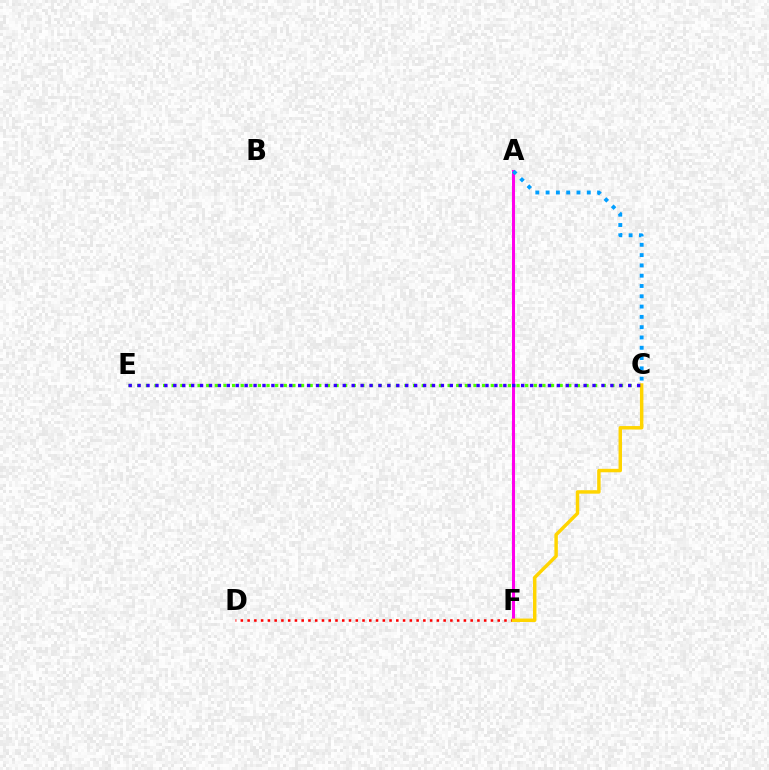{('D', 'F'): [{'color': '#ff0000', 'line_style': 'dotted', 'thickness': 1.84}], ('A', 'F'): [{'color': '#00ff86', 'line_style': 'solid', 'thickness': 1.82}, {'color': '#ff00ed', 'line_style': 'solid', 'thickness': 2.19}], ('A', 'C'): [{'color': '#009eff', 'line_style': 'dotted', 'thickness': 2.8}], ('C', 'E'): [{'color': '#4fff00', 'line_style': 'dotted', 'thickness': 2.34}, {'color': '#3700ff', 'line_style': 'dotted', 'thickness': 2.42}], ('C', 'F'): [{'color': '#ffd500', 'line_style': 'solid', 'thickness': 2.49}]}